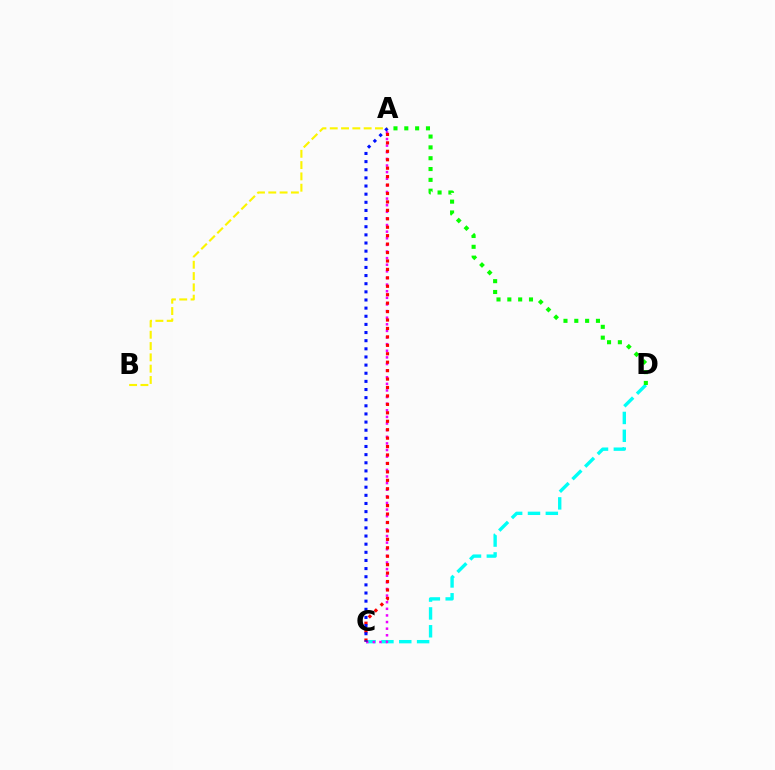{('C', 'D'): [{'color': '#00fff6', 'line_style': 'dashed', 'thickness': 2.42}], ('A', 'C'): [{'color': '#ee00ff', 'line_style': 'dotted', 'thickness': 1.8}, {'color': '#ff0000', 'line_style': 'dotted', 'thickness': 2.29}, {'color': '#0010ff', 'line_style': 'dotted', 'thickness': 2.21}], ('A', 'B'): [{'color': '#fcf500', 'line_style': 'dashed', 'thickness': 1.54}], ('A', 'D'): [{'color': '#08ff00', 'line_style': 'dotted', 'thickness': 2.94}]}